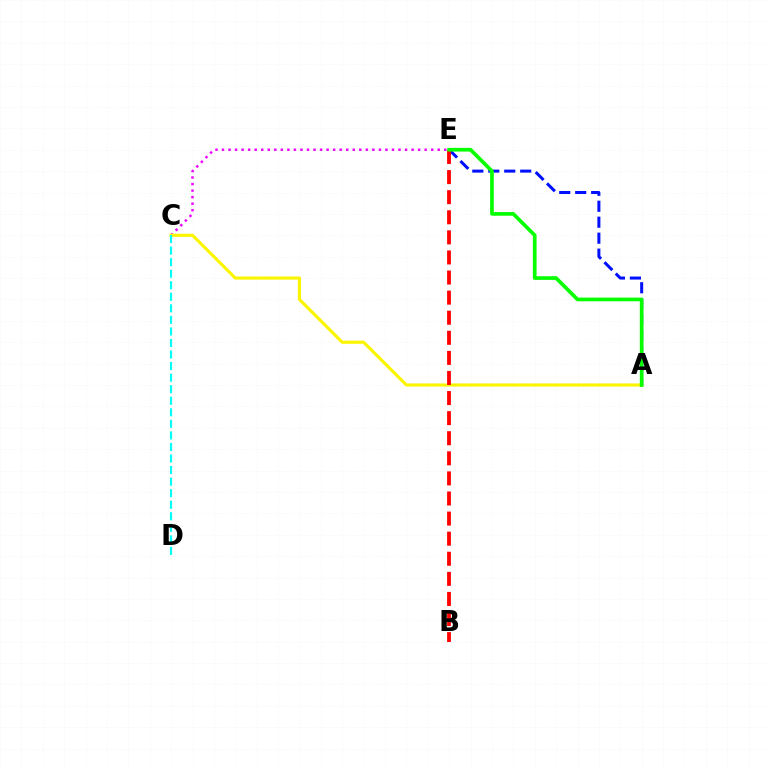{('A', 'E'): [{'color': '#0010ff', 'line_style': 'dashed', 'thickness': 2.17}, {'color': '#08ff00', 'line_style': 'solid', 'thickness': 2.67}], ('C', 'E'): [{'color': '#ee00ff', 'line_style': 'dotted', 'thickness': 1.78}], ('A', 'C'): [{'color': '#fcf500', 'line_style': 'solid', 'thickness': 2.25}], ('B', 'E'): [{'color': '#ff0000', 'line_style': 'dashed', 'thickness': 2.73}], ('C', 'D'): [{'color': '#00fff6', 'line_style': 'dashed', 'thickness': 1.57}]}